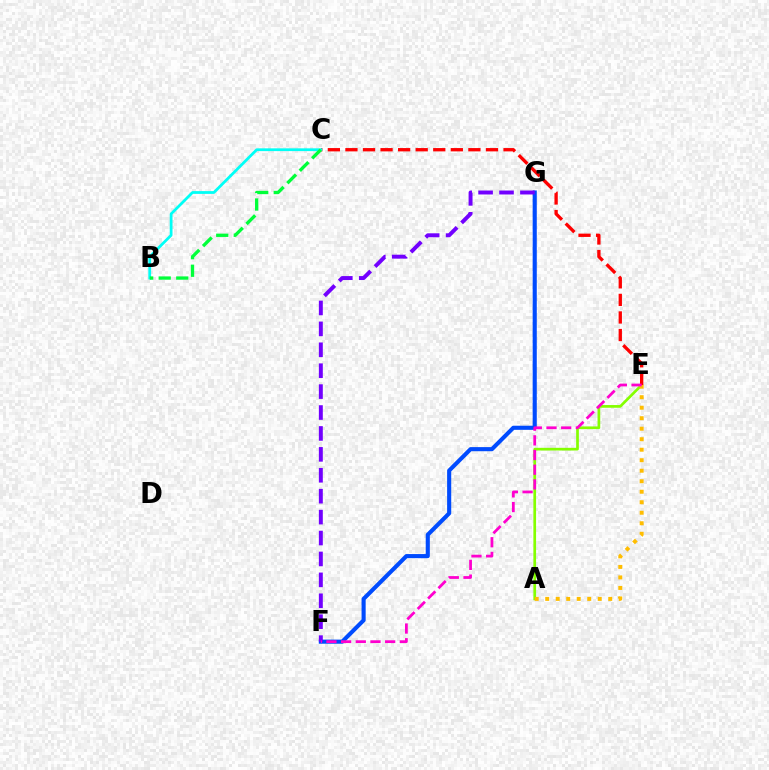{('A', 'E'): [{'color': '#84ff00', 'line_style': 'solid', 'thickness': 1.94}, {'color': '#ffbd00', 'line_style': 'dotted', 'thickness': 2.85}], ('F', 'G'): [{'color': '#004bff', 'line_style': 'solid', 'thickness': 2.96}, {'color': '#7200ff', 'line_style': 'dashed', 'thickness': 2.84}], ('C', 'E'): [{'color': '#ff0000', 'line_style': 'dashed', 'thickness': 2.39}], ('E', 'F'): [{'color': '#ff00cf', 'line_style': 'dashed', 'thickness': 1.99}], ('B', 'C'): [{'color': '#00fff6', 'line_style': 'solid', 'thickness': 2.0}, {'color': '#00ff39', 'line_style': 'dashed', 'thickness': 2.38}]}